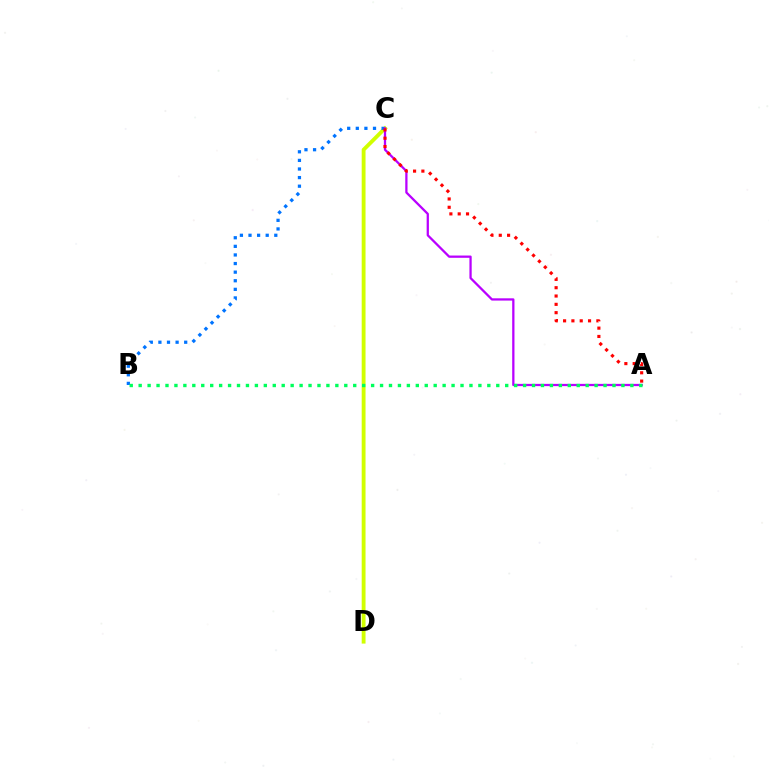{('C', 'D'): [{'color': '#d1ff00', 'line_style': 'solid', 'thickness': 2.77}], ('B', 'C'): [{'color': '#0074ff', 'line_style': 'dotted', 'thickness': 2.34}], ('A', 'C'): [{'color': '#b900ff', 'line_style': 'solid', 'thickness': 1.63}, {'color': '#ff0000', 'line_style': 'dotted', 'thickness': 2.26}], ('A', 'B'): [{'color': '#00ff5c', 'line_style': 'dotted', 'thickness': 2.43}]}